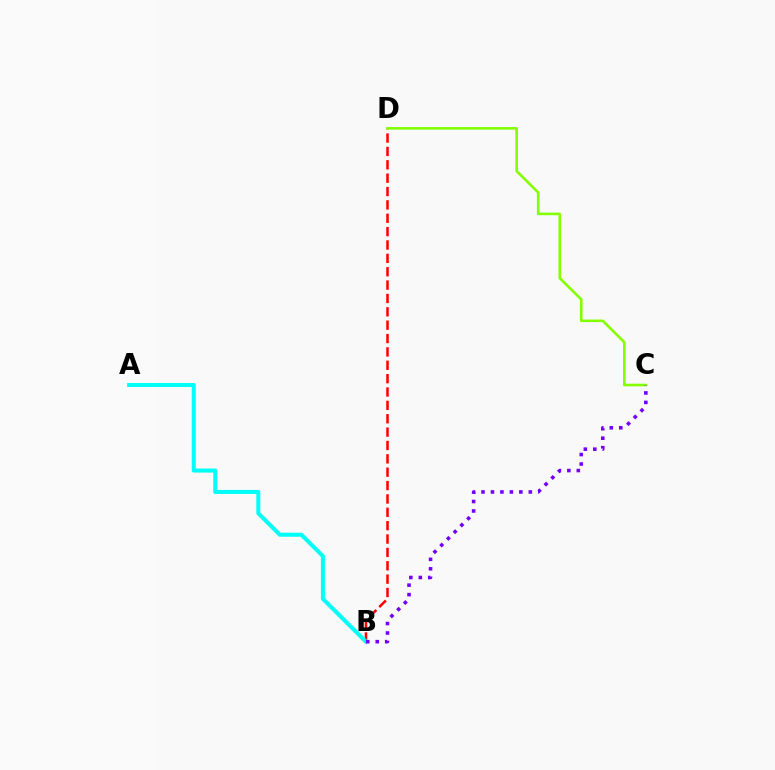{('B', 'D'): [{'color': '#ff0000', 'line_style': 'dashed', 'thickness': 1.82}], ('C', 'D'): [{'color': '#84ff00', 'line_style': 'solid', 'thickness': 1.87}], ('A', 'B'): [{'color': '#00fff6', 'line_style': 'solid', 'thickness': 2.91}], ('B', 'C'): [{'color': '#7200ff', 'line_style': 'dotted', 'thickness': 2.57}]}